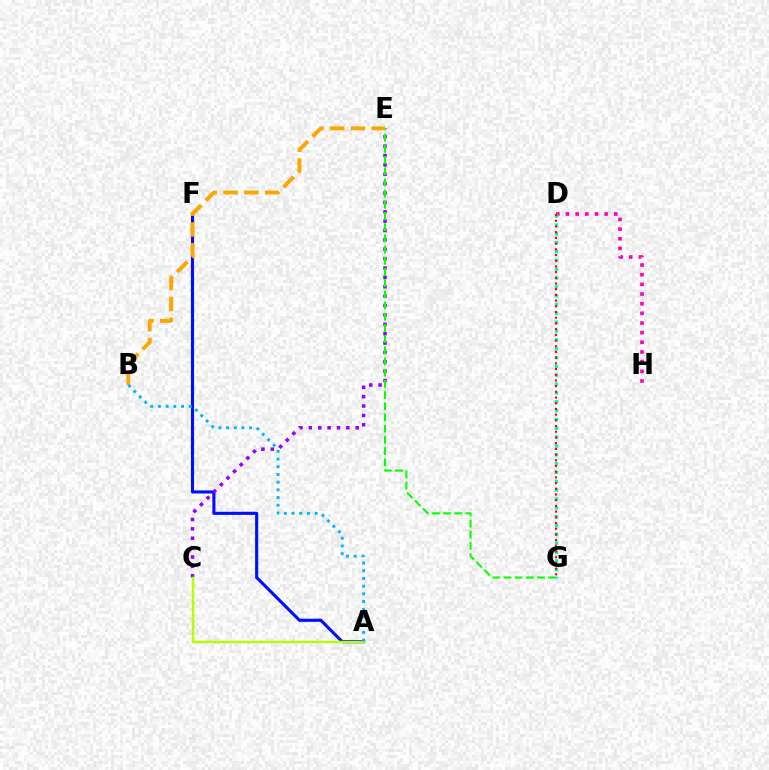{('A', 'F'): [{'color': '#0010ff', 'line_style': 'solid', 'thickness': 2.24}], ('C', 'E'): [{'color': '#9b00ff', 'line_style': 'dotted', 'thickness': 2.55}], ('E', 'G'): [{'color': '#08ff00', 'line_style': 'dashed', 'thickness': 1.52}], ('A', 'C'): [{'color': '#b3ff00', 'line_style': 'solid', 'thickness': 1.78}], ('B', 'E'): [{'color': '#ffa500', 'line_style': 'dashed', 'thickness': 2.83}], ('D', 'H'): [{'color': '#ff00bd', 'line_style': 'dotted', 'thickness': 2.62}], ('A', 'B'): [{'color': '#00b5ff', 'line_style': 'dotted', 'thickness': 2.09}], ('D', 'G'): [{'color': '#00ff9d', 'line_style': 'dotted', 'thickness': 2.4}, {'color': '#ff0000', 'line_style': 'dotted', 'thickness': 1.55}]}